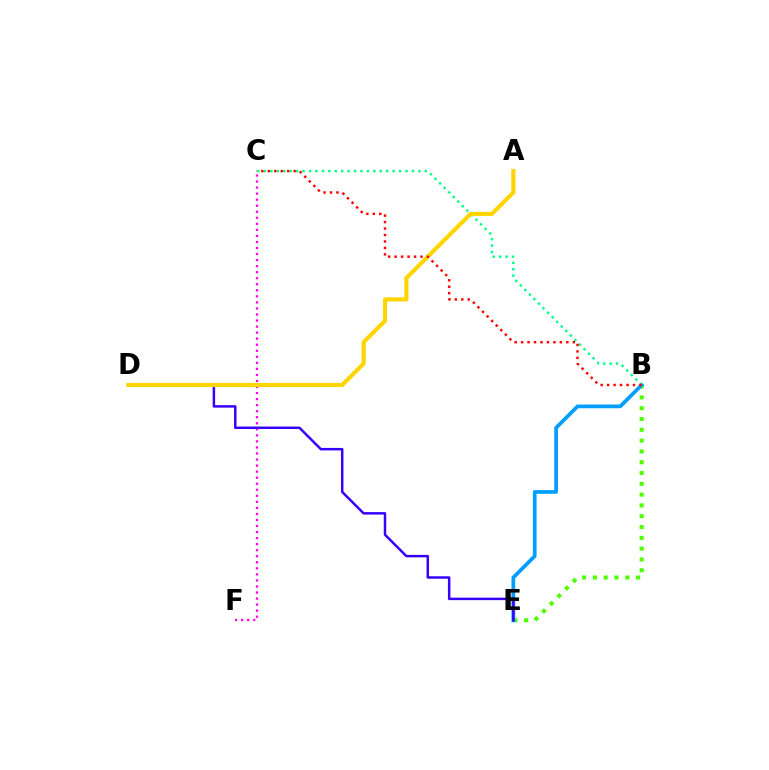{('B', 'E'): [{'color': '#4fff00', 'line_style': 'dotted', 'thickness': 2.94}, {'color': '#009eff', 'line_style': 'solid', 'thickness': 2.68}], ('C', 'F'): [{'color': '#ff00ed', 'line_style': 'dotted', 'thickness': 1.64}], ('D', 'E'): [{'color': '#3700ff', 'line_style': 'solid', 'thickness': 1.79}], ('B', 'C'): [{'color': '#00ff86', 'line_style': 'dotted', 'thickness': 1.75}, {'color': '#ff0000', 'line_style': 'dotted', 'thickness': 1.76}], ('A', 'D'): [{'color': '#ffd500', 'line_style': 'solid', 'thickness': 2.98}]}